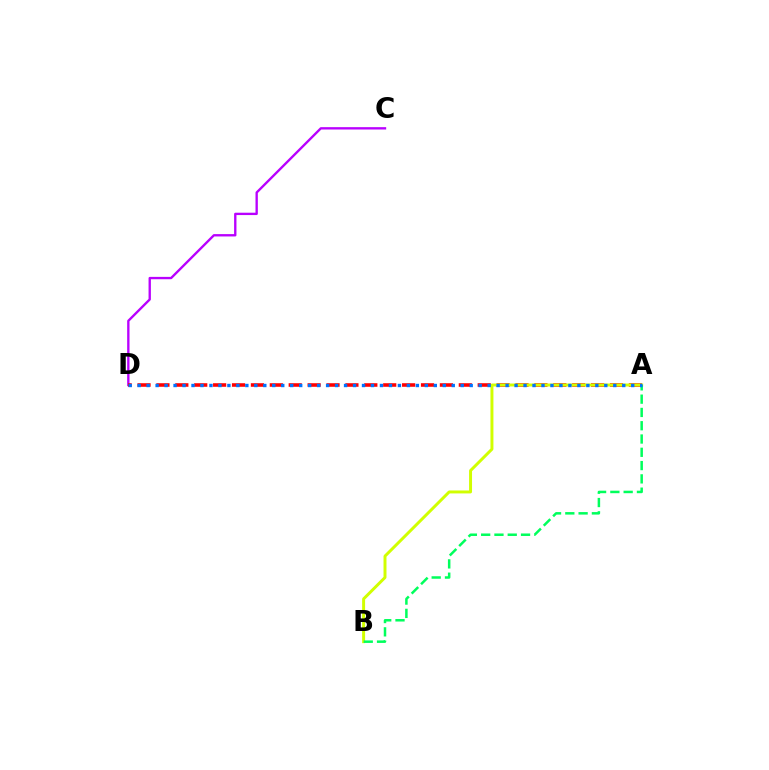{('C', 'D'): [{'color': '#b900ff', 'line_style': 'solid', 'thickness': 1.69}], ('A', 'D'): [{'color': '#ff0000', 'line_style': 'dashed', 'thickness': 2.57}, {'color': '#0074ff', 'line_style': 'dotted', 'thickness': 2.44}], ('A', 'B'): [{'color': '#d1ff00', 'line_style': 'solid', 'thickness': 2.13}, {'color': '#00ff5c', 'line_style': 'dashed', 'thickness': 1.81}]}